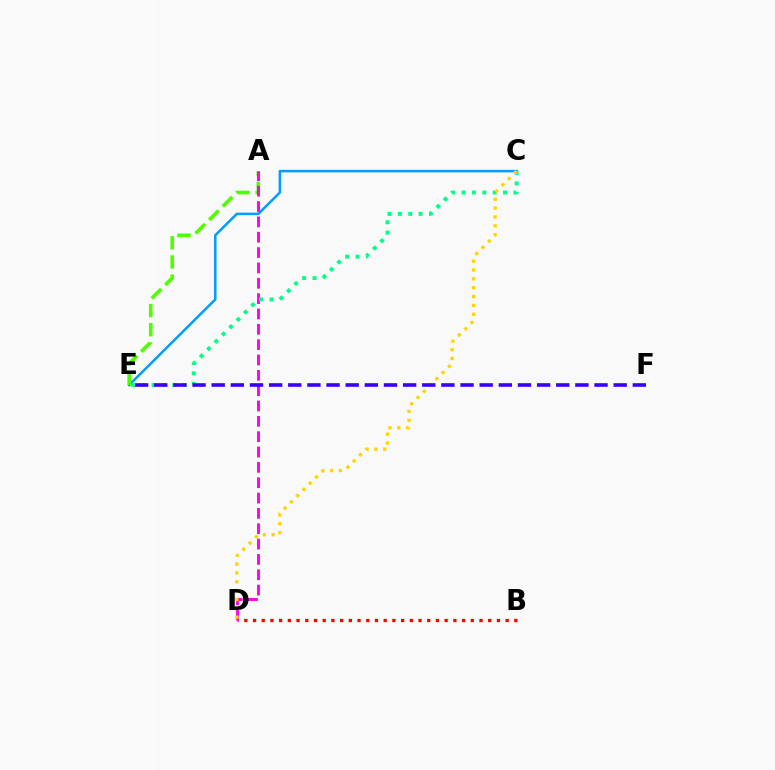{('B', 'D'): [{'color': '#ff0000', 'line_style': 'dotted', 'thickness': 2.37}], ('C', 'E'): [{'color': '#009eff', 'line_style': 'solid', 'thickness': 1.82}, {'color': '#00ff86', 'line_style': 'dotted', 'thickness': 2.82}], ('A', 'E'): [{'color': '#4fff00', 'line_style': 'dashed', 'thickness': 2.61}], ('A', 'D'): [{'color': '#ff00ed', 'line_style': 'dashed', 'thickness': 2.08}], ('C', 'D'): [{'color': '#ffd500', 'line_style': 'dotted', 'thickness': 2.41}], ('E', 'F'): [{'color': '#3700ff', 'line_style': 'dashed', 'thickness': 2.6}]}